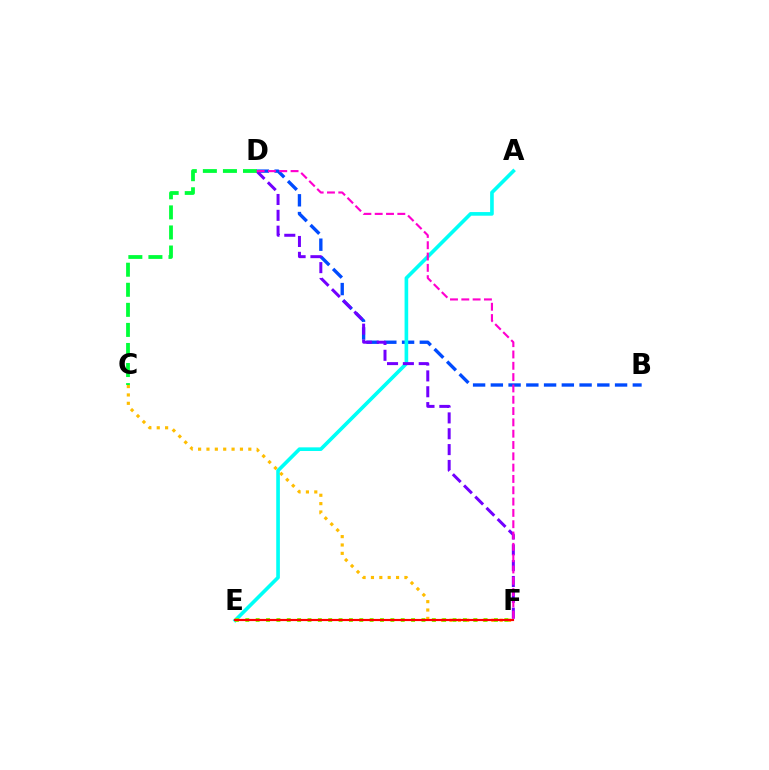{('B', 'D'): [{'color': '#004bff', 'line_style': 'dashed', 'thickness': 2.41}], ('A', 'E'): [{'color': '#00fff6', 'line_style': 'solid', 'thickness': 2.62}], ('C', 'F'): [{'color': '#ffbd00', 'line_style': 'dotted', 'thickness': 2.27}], ('D', 'F'): [{'color': '#7200ff', 'line_style': 'dashed', 'thickness': 2.15}, {'color': '#ff00cf', 'line_style': 'dashed', 'thickness': 1.54}], ('E', 'F'): [{'color': '#84ff00', 'line_style': 'dotted', 'thickness': 2.81}, {'color': '#ff0000', 'line_style': 'solid', 'thickness': 1.56}], ('C', 'D'): [{'color': '#00ff39', 'line_style': 'dashed', 'thickness': 2.73}]}